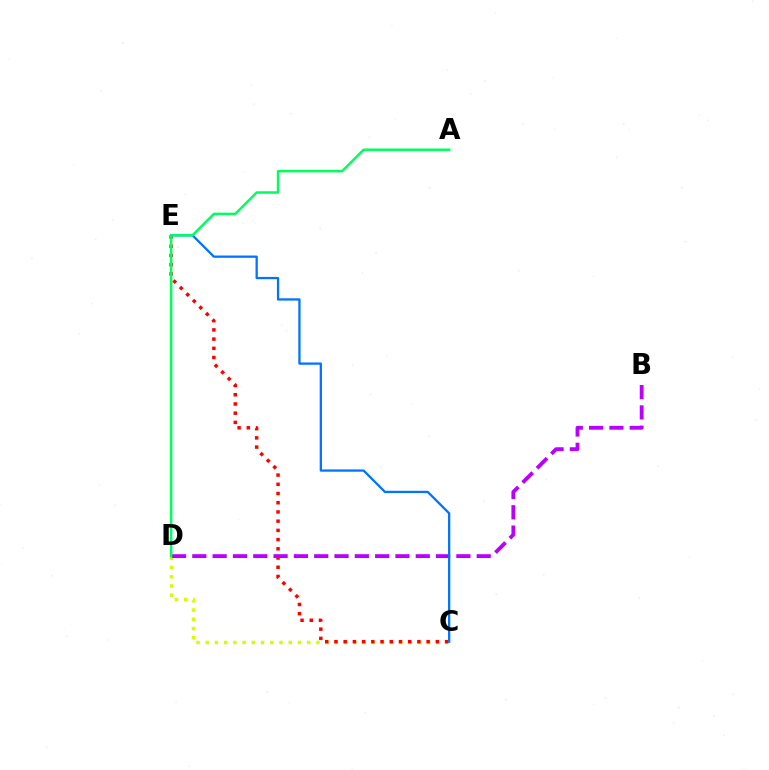{('C', 'D'): [{'color': '#d1ff00', 'line_style': 'dotted', 'thickness': 2.51}], ('C', 'E'): [{'color': '#ff0000', 'line_style': 'dotted', 'thickness': 2.5}, {'color': '#0074ff', 'line_style': 'solid', 'thickness': 1.64}], ('B', 'D'): [{'color': '#b900ff', 'line_style': 'dashed', 'thickness': 2.76}], ('A', 'D'): [{'color': '#00ff5c', 'line_style': 'solid', 'thickness': 1.79}]}